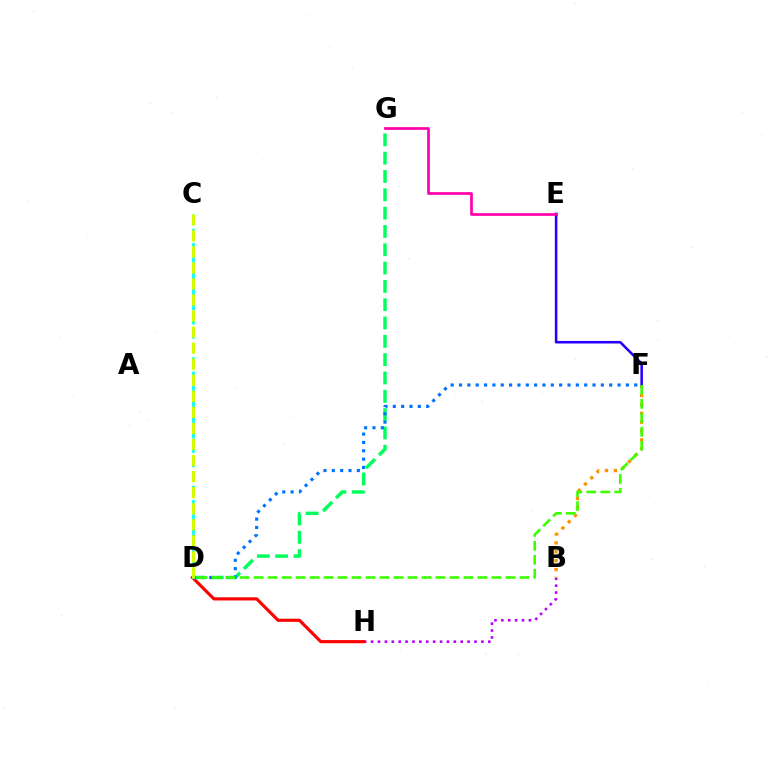{('B', 'H'): [{'color': '#b900ff', 'line_style': 'dotted', 'thickness': 1.87}], ('D', 'H'): [{'color': '#ff0000', 'line_style': 'solid', 'thickness': 2.26}], ('D', 'G'): [{'color': '#00ff5c', 'line_style': 'dashed', 'thickness': 2.49}], ('B', 'F'): [{'color': '#ff9400', 'line_style': 'dotted', 'thickness': 2.41}], ('E', 'F'): [{'color': '#2500ff', 'line_style': 'solid', 'thickness': 1.85}], ('D', 'F'): [{'color': '#0074ff', 'line_style': 'dotted', 'thickness': 2.27}, {'color': '#3dff00', 'line_style': 'dashed', 'thickness': 1.9}], ('E', 'G'): [{'color': '#ff00ac', 'line_style': 'solid', 'thickness': 1.95}], ('C', 'D'): [{'color': '#00fff6', 'line_style': 'dashed', 'thickness': 1.94}, {'color': '#d1ff00', 'line_style': 'dashed', 'thickness': 2.18}]}